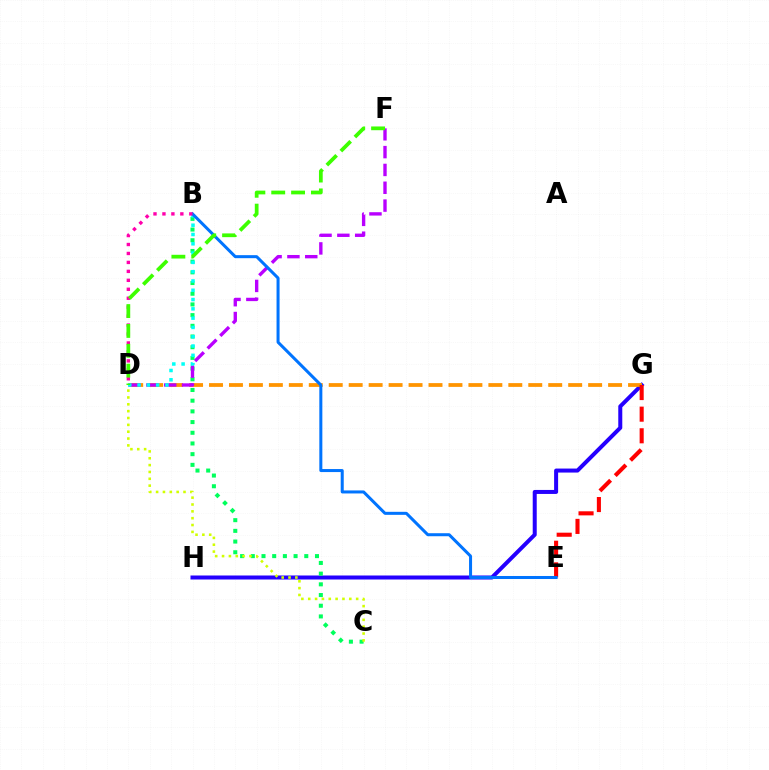{('G', 'H'): [{'color': '#2500ff', 'line_style': 'solid', 'thickness': 2.88}], ('D', 'G'): [{'color': '#ff9400', 'line_style': 'dashed', 'thickness': 2.71}], ('B', 'C'): [{'color': '#00ff5c', 'line_style': 'dotted', 'thickness': 2.91}], ('C', 'D'): [{'color': '#d1ff00', 'line_style': 'dotted', 'thickness': 1.86}], ('D', 'F'): [{'color': '#b900ff', 'line_style': 'dashed', 'thickness': 2.42}, {'color': '#3dff00', 'line_style': 'dashed', 'thickness': 2.7}], ('B', 'D'): [{'color': '#00fff6', 'line_style': 'dotted', 'thickness': 2.52}, {'color': '#ff00ac', 'line_style': 'dotted', 'thickness': 2.43}], ('E', 'G'): [{'color': '#ff0000', 'line_style': 'dashed', 'thickness': 2.94}], ('B', 'E'): [{'color': '#0074ff', 'line_style': 'solid', 'thickness': 2.18}]}